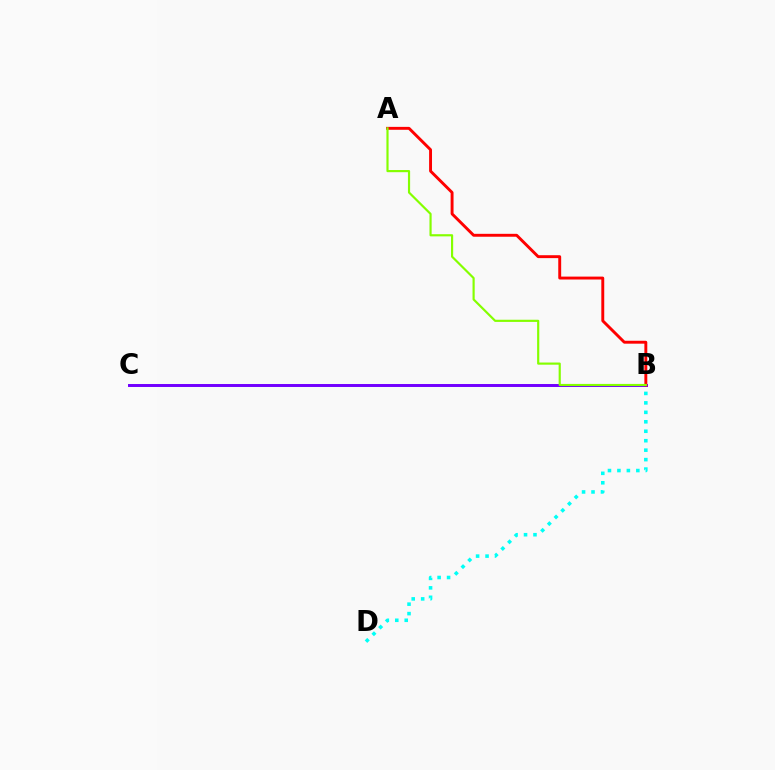{('B', 'D'): [{'color': '#00fff6', 'line_style': 'dotted', 'thickness': 2.57}], ('B', 'C'): [{'color': '#7200ff', 'line_style': 'solid', 'thickness': 2.13}], ('A', 'B'): [{'color': '#ff0000', 'line_style': 'solid', 'thickness': 2.09}, {'color': '#84ff00', 'line_style': 'solid', 'thickness': 1.56}]}